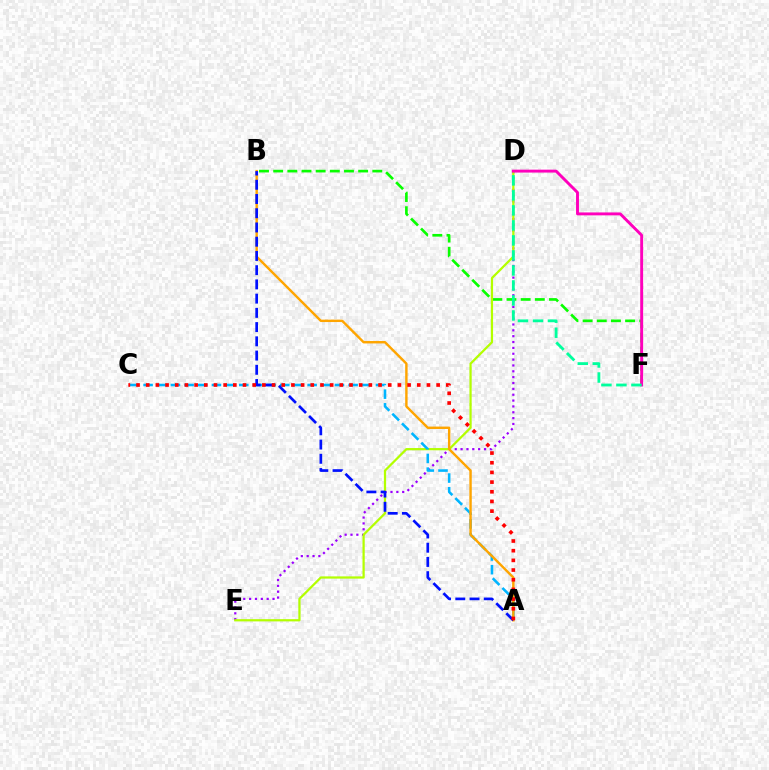{('B', 'F'): [{'color': '#08ff00', 'line_style': 'dashed', 'thickness': 1.92}], ('D', 'E'): [{'color': '#9b00ff', 'line_style': 'dotted', 'thickness': 1.59}, {'color': '#b3ff00', 'line_style': 'solid', 'thickness': 1.61}], ('D', 'F'): [{'color': '#ff00bd', 'line_style': 'solid', 'thickness': 2.1}, {'color': '#00ff9d', 'line_style': 'dashed', 'thickness': 2.04}], ('A', 'C'): [{'color': '#00b5ff', 'line_style': 'dashed', 'thickness': 1.86}, {'color': '#ff0000', 'line_style': 'dotted', 'thickness': 2.63}], ('A', 'B'): [{'color': '#ffa500', 'line_style': 'solid', 'thickness': 1.74}, {'color': '#0010ff', 'line_style': 'dashed', 'thickness': 1.93}]}